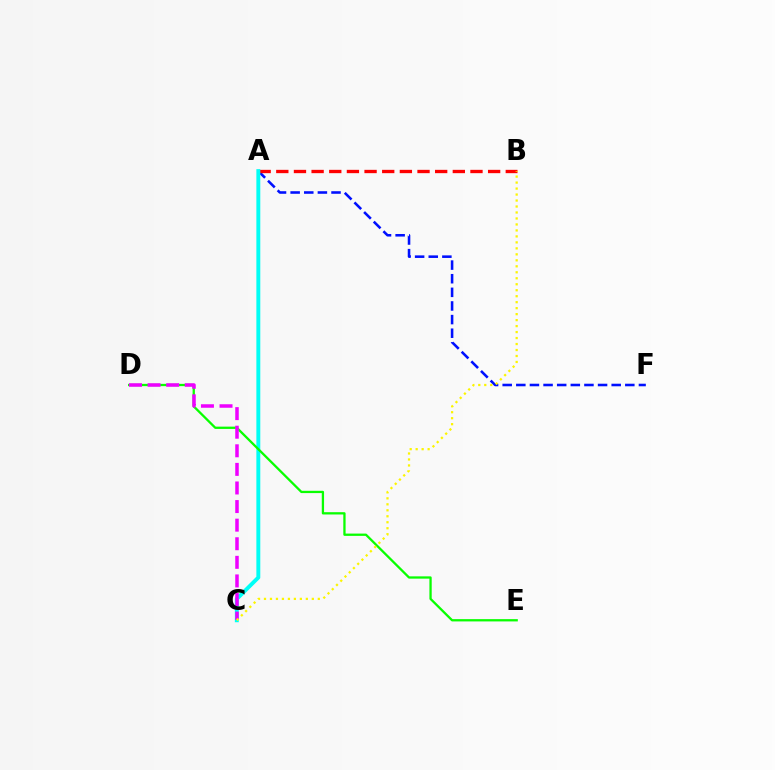{('A', 'F'): [{'color': '#0010ff', 'line_style': 'dashed', 'thickness': 1.85}], ('A', 'B'): [{'color': '#ff0000', 'line_style': 'dashed', 'thickness': 2.4}], ('A', 'C'): [{'color': '#00fff6', 'line_style': 'solid', 'thickness': 2.82}], ('D', 'E'): [{'color': '#08ff00', 'line_style': 'solid', 'thickness': 1.65}], ('C', 'D'): [{'color': '#ee00ff', 'line_style': 'dashed', 'thickness': 2.53}], ('B', 'C'): [{'color': '#fcf500', 'line_style': 'dotted', 'thickness': 1.62}]}